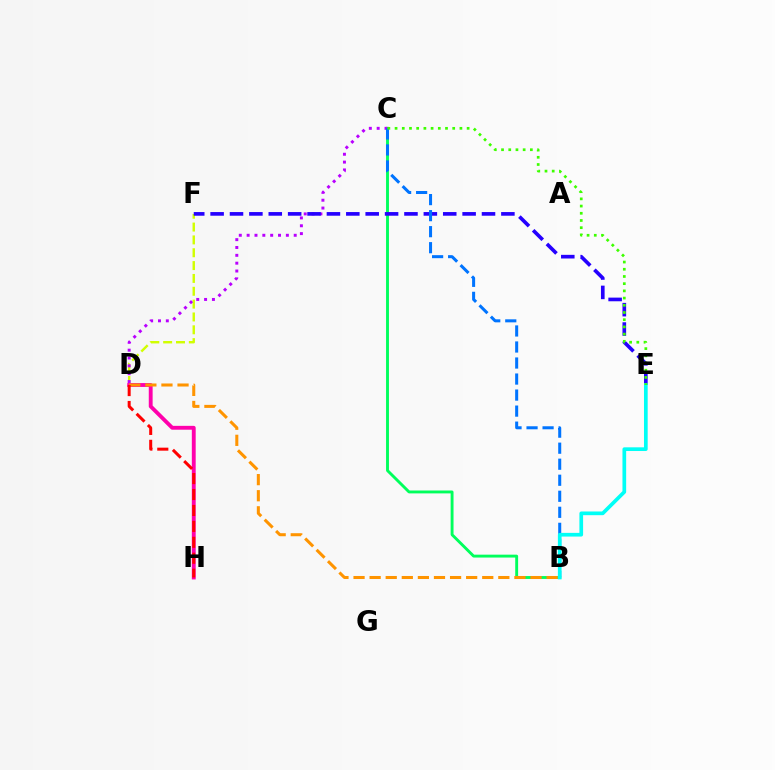{('D', 'F'): [{'color': '#d1ff00', 'line_style': 'dashed', 'thickness': 1.74}], ('B', 'C'): [{'color': '#00ff5c', 'line_style': 'solid', 'thickness': 2.08}, {'color': '#0074ff', 'line_style': 'dashed', 'thickness': 2.18}], ('C', 'D'): [{'color': '#b900ff', 'line_style': 'dotted', 'thickness': 2.13}], ('D', 'H'): [{'color': '#ff00ac', 'line_style': 'solid', 'thickness': 2.78}, {'color': '#ff0000', 'line_style': 'dashed', 'thickness': 2.16}], ('B', 'D'): [{'color': '#ff9400', 'line_style': 'dashed', 'thickness': 2.19}], ('E', 'F'): [{'color': '#2500ff', 'line_style': 'dashed', 'thickness': 2.63}], ('B', 'E'): [{'color': '#00fff6', 'line_style': 'solid', 'thickness': 2.66}], ('C', 'E'): [{'color': '#3dff00', 'line_style': 'dotted', 'thickness': 1.96}]}